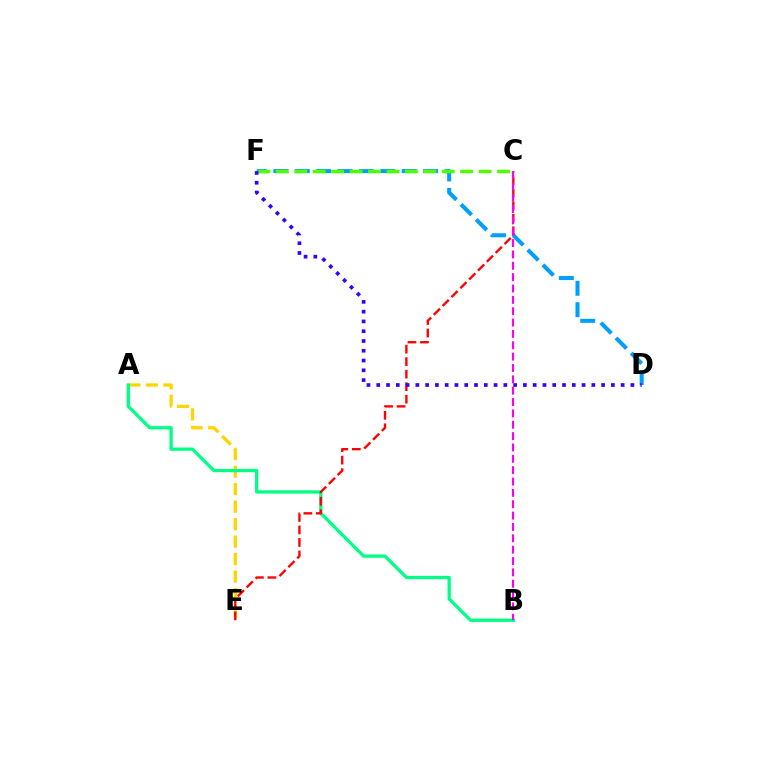{('D', 'F'): [{'color': '#009eff', 'line_style': 'dashed', 'thickness': 2.91}, {'color': '#3700ff', 'line_style': 'dotted', 'thickness': 2.66}], ('A', 'E'): [{'color': '#ffd500', 'line_style': 'dashed', 'thickness': 2.38}], ('A', 'B'): [{'color': '#00ff86', 'line_style': 'solid', 'thickness': 2.37}], ('C', 'F'): [{'color': '#4fff00', 'line_style': 'dashed', 'thickness': 2.5}], ('C', 'E'): [{'color': '#ff0000', 'line_style': 'dashed', 'thickness': 1.7}], ('B', 'C'): [{'color': '#ff00ed', 'line_style': 'dashed', 'thickness': 1.54}]}